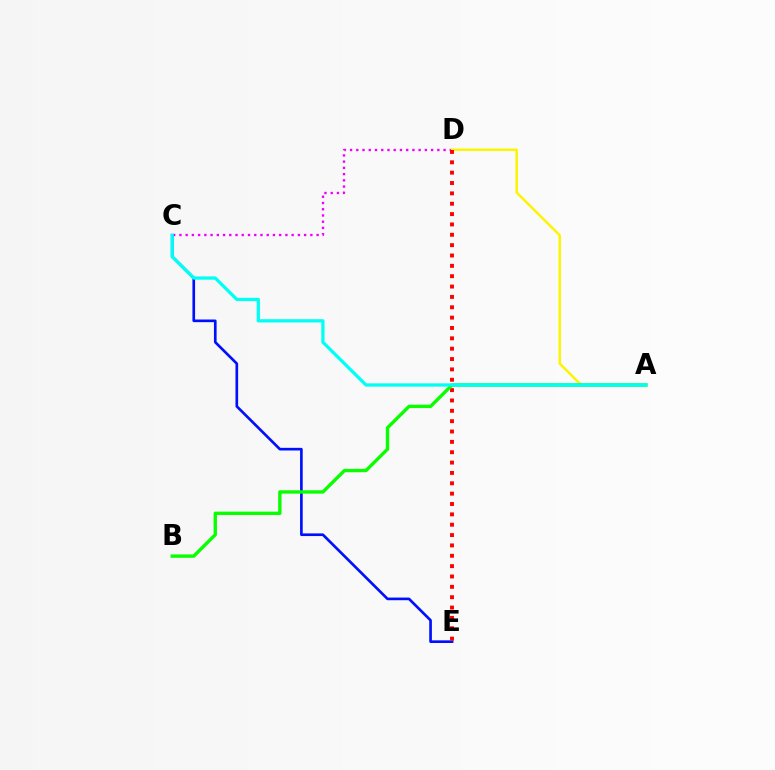{('C', 'D'): [{'color': '#ee00ff', 'line_style': 'dotted', 'thickness': 1.69}], ('A', 'D'): [{'color': '#fcf500', 'line_style': 'solid', 'thickness': 1.79}], ('C', 'E'): [{'color': '#0010ff', 'line_style': 'solid', 'thickness': 1.92}], ('D', 'E'): [{'color': '#ff0000', 'line_style': 'dotted', 'thickness': 2.81}], ('A', 'B'): [{'color': '#08ff00', 'line_style': 'solid', 'thickness': 2.42}], ('A', 'C'): [{'color': '#00fff6', 'line_style': 'solid', 'thickness': 2.35}]}